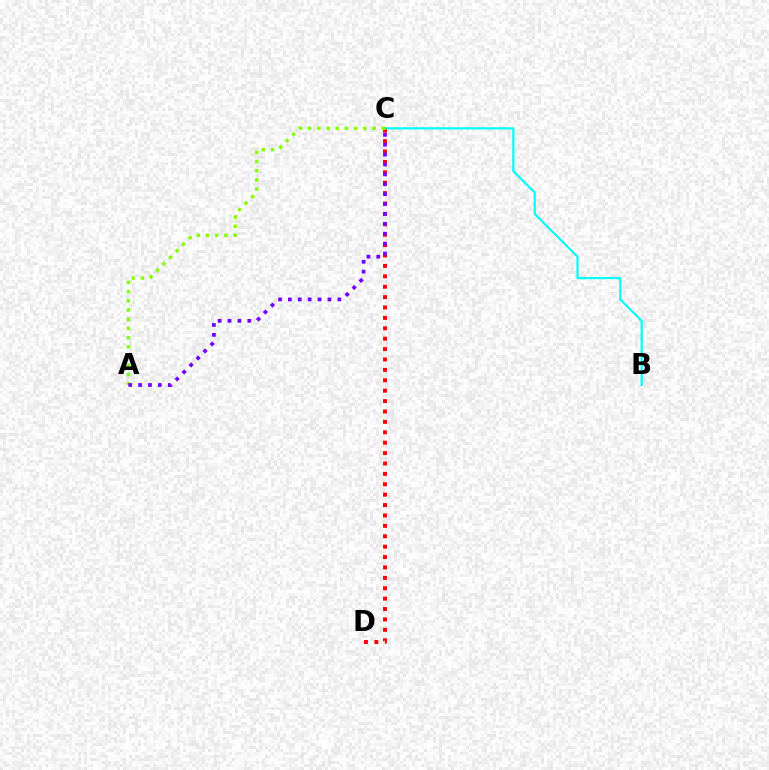{('C', 'D'): [{'color': '#ff0000', 'line_style': 'dotted', 'thickness': 2.83}], ('B', 'C'): [{'color': '#00fff6', 'line_style': 'solid', 'thickness': 1.58}], ('A', 'C'): [{'color': '#84ff00', 'line_style': 'dotted', 'thickness': 2.5}, {'color': '#7200ff', 'line_style': 'dotted', 'thickness': 2.69}]}